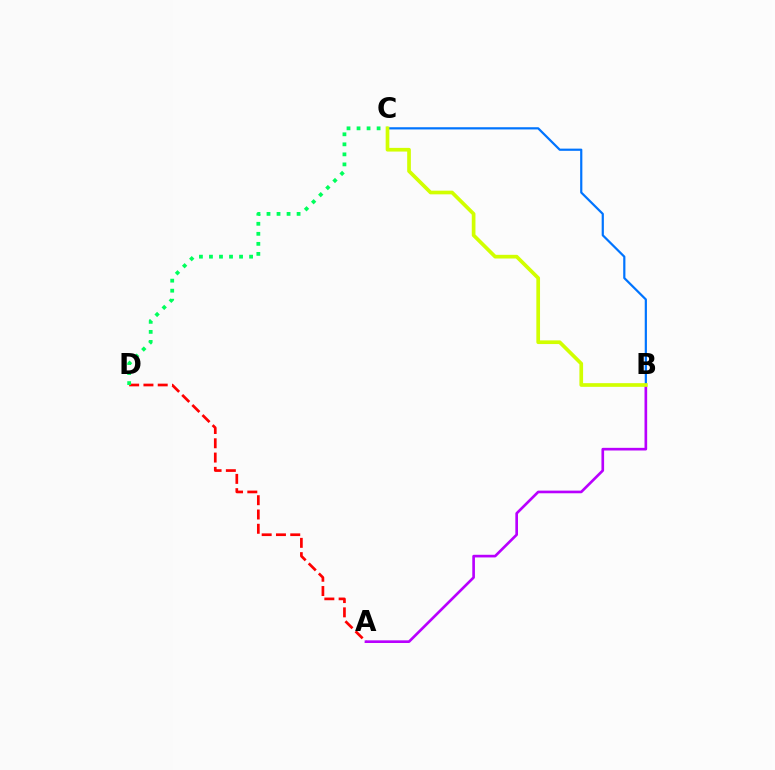{('A', 'D'): [{'color': '#ff0000', 'line_style': 'dashed', 'thickness': 1.94}], ('C', 'D'): [{'color': '#00ff5c', 'line_style': 'dotted', 'thickness': 2.73}], ('B', 'C'): [{'color': '#0074ff', 'line_style': 'solid', 'thickness': 1.59}, {'color': '#d1ff00', 'line_style': 'solid', 'thickness': 2.65}], ('A', 'B'): [{'color': '#b900ff', 'line_style': 'solid', 'thickness': 1.91}]}